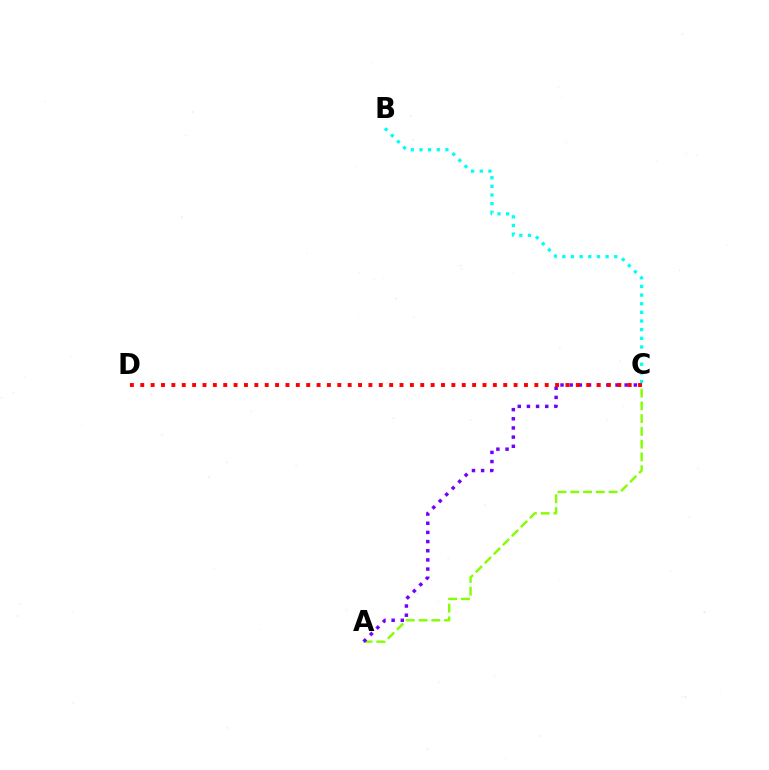{('A', 'C'): [{'color': '#84ff00', 'line_style': 'dashed', 'thickness': 1.73}, {'color': '#7200ff', 'line_style': 'dotted', 'thickness': 2.49}], ('B', 'C'): [{'color': '#00fff6', 'line_style': 'dotted', 'thickness': 2.35}], ('C', 'D'): [{'color': '#ff0000', 'line_style': 'dotted', 'thickness': 2.82}]}